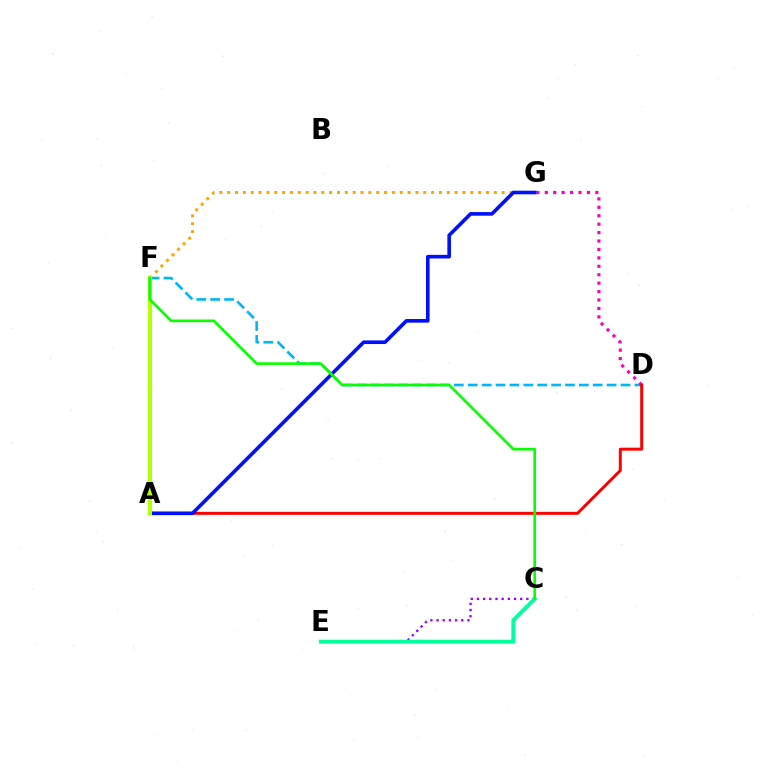{('D', 'F'): [{'color': '#00b5ff', 'line_style': 'dashed', 'thickness': 1.89}], ('D', 'G'): [{'color': '#ff00bd', 'line_style': 'dotted', 'thickness': 2.29}], ('C', 'E'): [{'color': '#9b00ff', 'line_style': 'dotted', 'thickness': 1.68}, {'color': '#00ff9d', 'line_style': 'solid', 'thickness': 2.82}], ('F', 'G'): [{'color': '#ffa500', 'line_style': 'dotted', 'thickness': 2.13}], ('A', 'D'): [{'color': '#ff0000', 'line_style': 'solid', 'thickness': 2.14}], ('A', 'G'): [{'color': '#0010ff', 'line_style': 'solid', 'thickness': 2.61}], ('A', 'F'): [{'color': '#b3ff00', 'line_style': 'solid', 'thickness': 2.88}], ('C', 'F'): [{'color': '#08ff00', 'line_style': 'solid', 'thickness': 1.91}]}